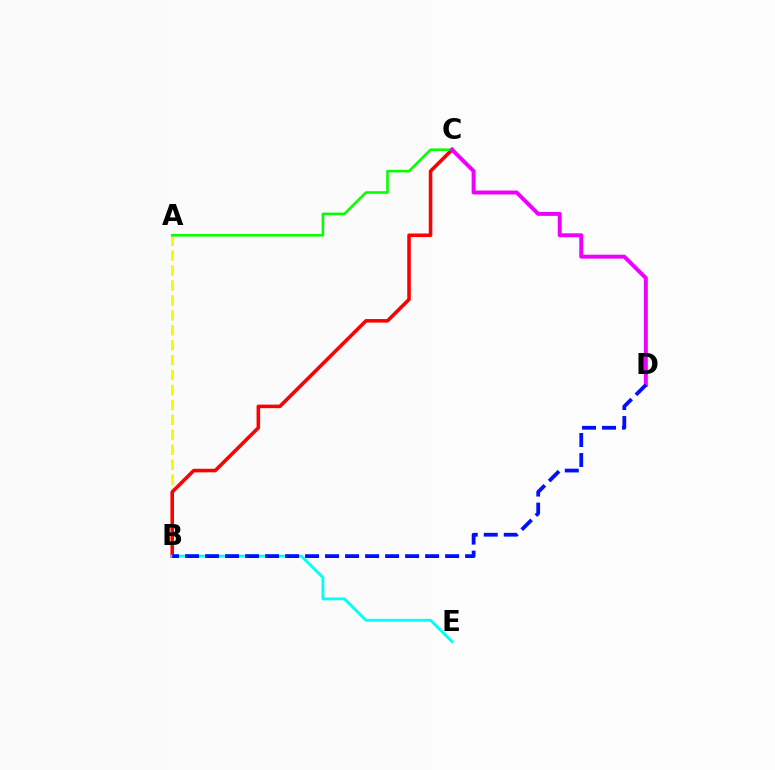{('A', 'B'): [{'color': '#fcf500', 'line_style': 'dashed', 'thickness': 2.03}], ('B', 'C'): [{'color': '#ff0000', 'line_style': 'solid', 'thickness': 2.56}], ('A', 'C'): [{'color': '#08ff00', 'line_style': 'solid', 'thickness': 1.87}], ('B', 'E'): [{'color': '#00fff6', 'line_style': 'solid', 'thickness': 2.03}], ('C', 'D'): [{'color': '#ee00ff', 'line_style': 'solid', 'thickness': 2.84}], ('B', 'D'): [{'color': '#0010ff', 'line_style': 'dashed', 'thickness': 2.72}]}